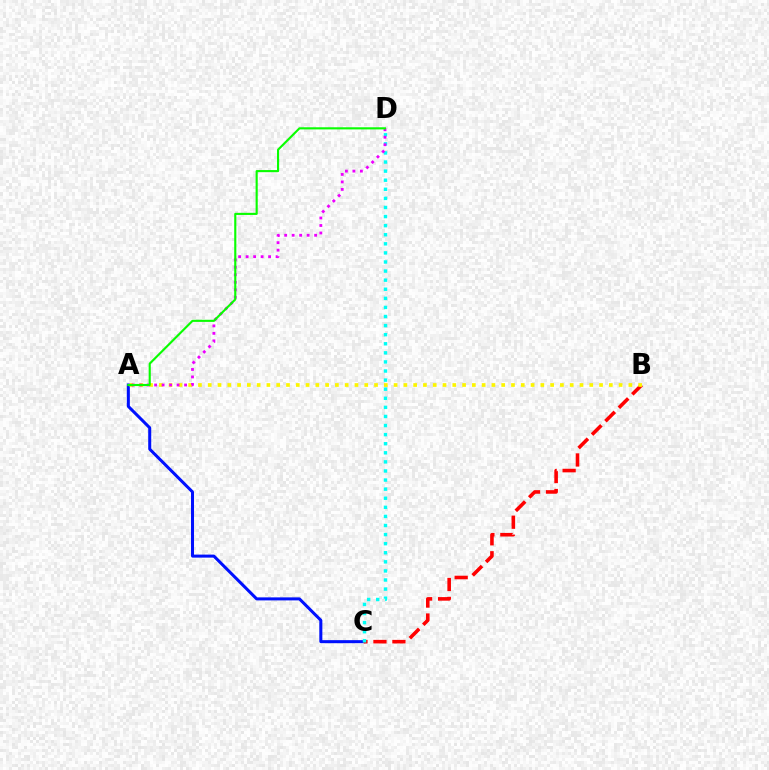{('A', 'C'): [{'color': '#0010ff', 'line_style': 'solid', 'thickness': 2.18}], ('B', 'C'): [{'color': '#ff0000', 'line_style': 'dashed', 'thickness': 2.58}], ('A', 'B'): [{'color': '#fcf500', 'line_style': 'dotted', 'thickness': 2.66}], ('C', 'D'): [{'color': '#00fff6', 'line_style': 'dotted', 'thickness': 2.47}], ('A', 'D'): [{'color': '#ee00ff', 'line_style': 'dotted', 'thickness': 2.04}, {'color': '#08ff00', 'line_style': 'solid', 'thickness': 1.53}]}